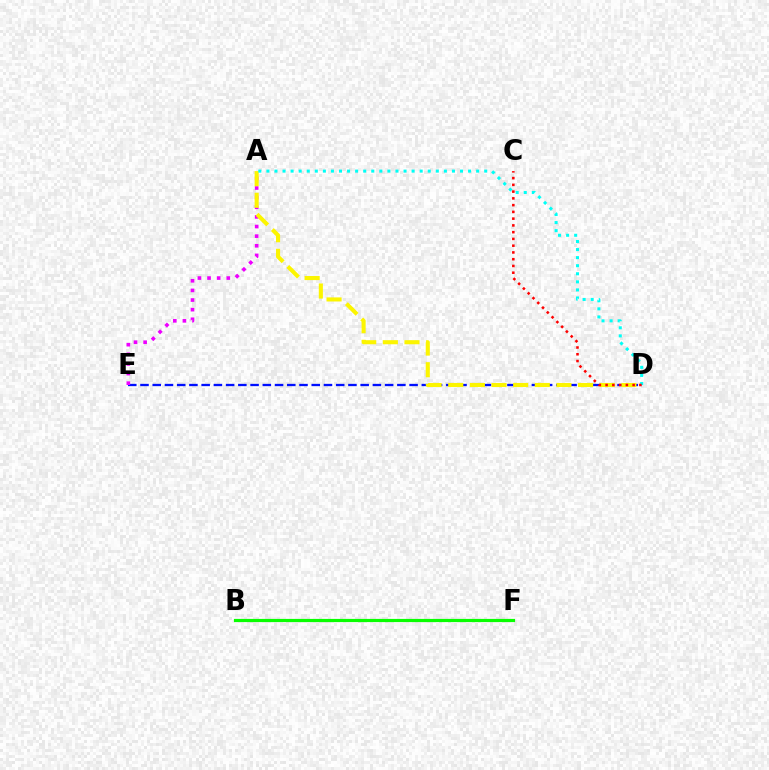{('D', 'E'): [{'color': '#0010ff', 'line_style': 'dashed', 'thickness': 1.66}], ('A', 'E'): [{'color': '#ee00ff', 'line_style': 'dotted', 'thickness': 2.62}], ('A', 'D'): [{'color': '#fcf500', 'line_style': 'dashed', 'thickness': 2.94}, {'color': '#00fff6', 'line_style': 'dotted', 'thickness': 2.19}], ('B', 'F'): [{'color': '#08ff00', 'line_style': 'solid', 'thickness': 2.3}], ('C', 'D'): [{'color': '#ff0000', 'line_style': 'dotted', 'thickness': 1.84}]}